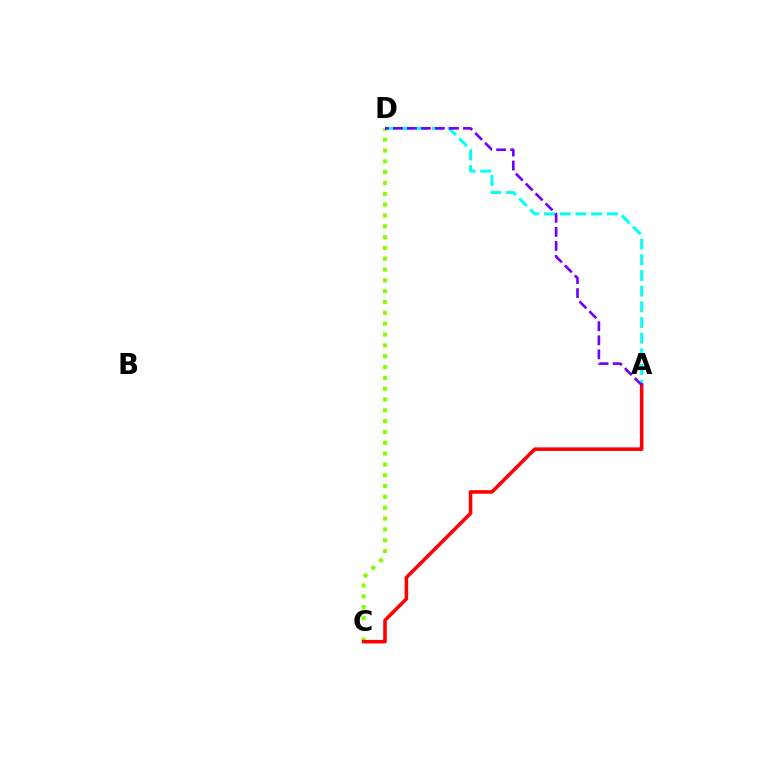{('C', 'D'): [{'color': '#84ff00', 'line_style': 'dotted', 'thickness': 2.94}], ('A', 'D'): [{'color': '#00fff6', 'line_style': 'dashed', 'thickness': 2.13}, {'color': '#7200ff', 'line_style': 'dashed', 'thickness': 1.9}], ('A', 'C'): [{'color': '#ff0000', 'line_style': 'solid', 'thickness': 2.56}]}